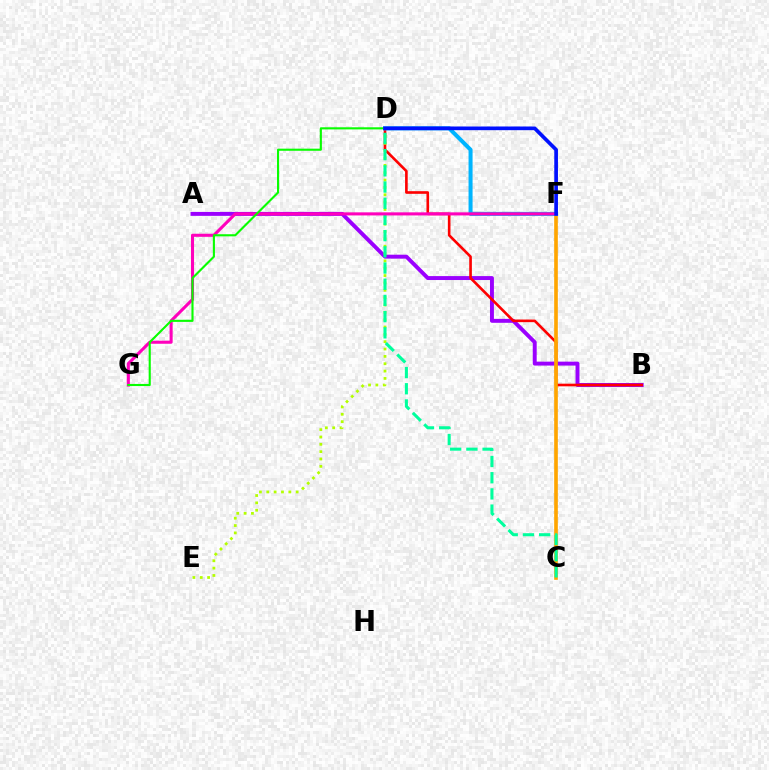{('A', 'B'): [{'color': '#9b00ff', 'line_style': 'solid', 'thickness': 2.83}], ('B', 'D'): [{'color': '#ff0000', 'line_style': 'solid', 'thickness': 1.89}], ('C', 'F'): [{'color': '#ffa500', 'line_style': 'solid', 'thickness': 2.63}], ('D', 'E'): [{'color': '#b3ff00', 'line_style': 'dotted', 'thickness': 2.0}], ('C', 'D'): [{'color': '#00ff9d', 'line_style': 'dashed', 'thickness': 2.2}], ('D', 'F'): [{'color': '#00b5ff', 'line_style': 'solid', 'thickness': 2.89}, {'color': '#0010ff', 'line_style': 'solid', 'thickness': 2.65}], ('F', 'G'): [{'color': '#ff00bd', 'line_style': 'solid', 'thickness': 2.22}], ('D', 'G'): [{'color': '#08ff00', 'line_style': 'solid', 'thickness': 1.52}]}